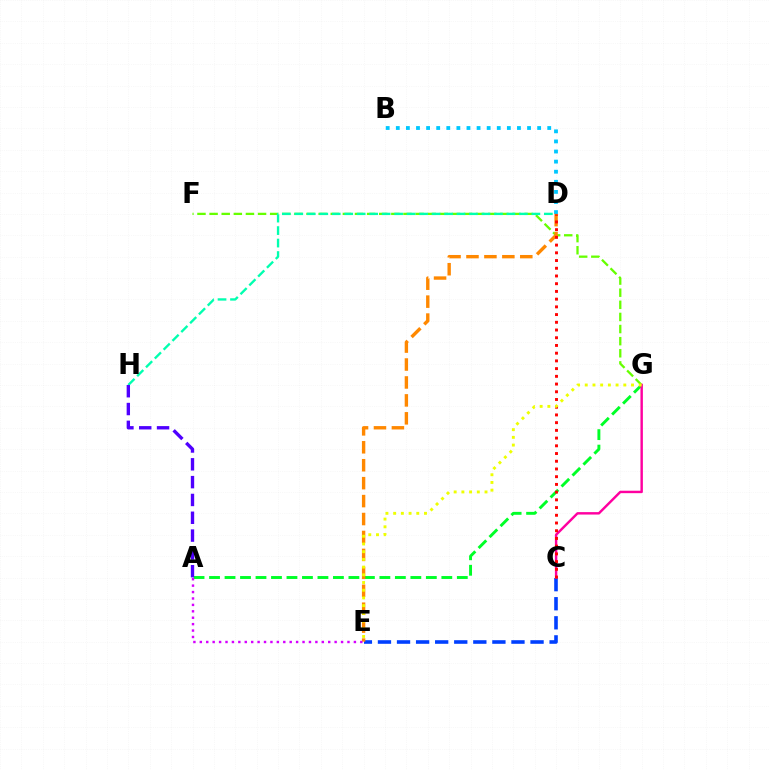{('A', 'G'): [{'color': '#00ff27', 'line_style': 'dashed', 'thickness': 2.1}], ('B', 'D'): [{'color': '#00c7ff', 'line_style': 'dotted', 'thickness': 2.74}], ('C', 'E'): [{'color': '#003fff', 'line_style': 'dashed', 'thickness': 2.59}], ('F', 'G'): [{'color': '#66ff00', 'line_style': 'dashed', 'thickness': 1.65}], ('D', 'H'): [{'color': '#00ffaf', 'line_style': 'dashed', 'thickness': 1.7}], ('D', 'E'): [{'color': '#ff8800', 'line_style': 'dashed', 'thickness': 2.44}], ('C', 'G'): [{'color': '#ff00a0', 'line_style': 'solid', 'thickness': 1.75}], ('A', 'E'): [{'color': '#d600ff', 'line_style': 'dotted', 'thickness': 1.74}], ('A', 'H'): [{'color': '#4f00ff', 'line_style': 'dashed', 'thickness': 2.42}], ('C', 'D'): [{'color': '#ff0000', 'line_style': 'dotted', 'thickness': 2.1}], ('E', 'G'): [{'color': '#eeff00', 'line_style': 'dotted', 'thickness': 2.09}]}